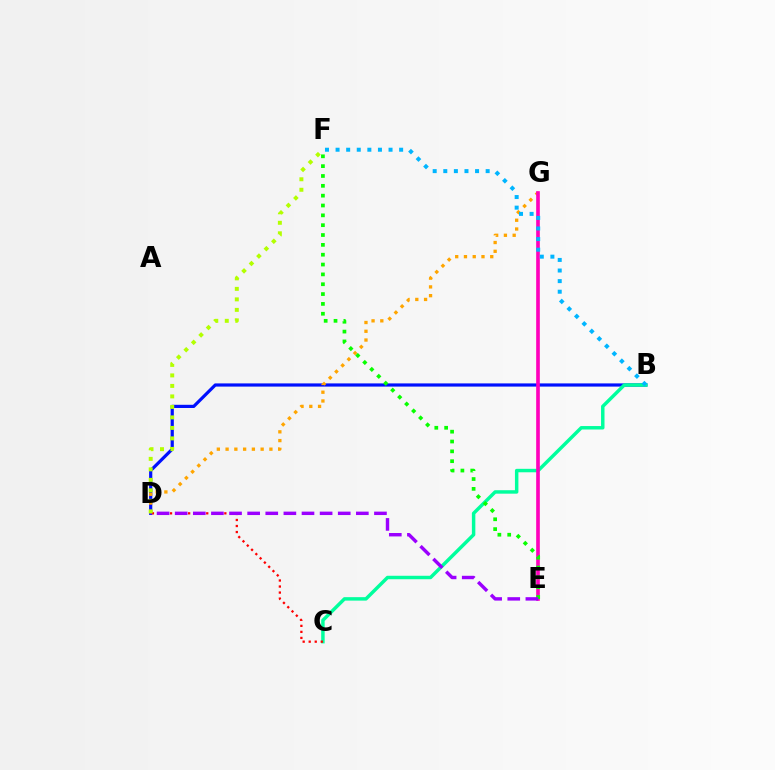{('B', 'D'): [{'color': '#0010ff', 'line_style': 'solid', 'thickness': 2.3}], ('B', 'C'): [{'color': '#00ff9d', 'line_style': 'solid', 'thickness': 2.49}], ('D', 'G'): [{'color': '#ffa500', 'line_style': 'dotted', 'thickness': 2.38}], ('E', 'G'): [{'color': '#ff00bd', 'line_style': 'solid', 'thickness': 2.63}], ('B', 'F'): [{'color': '#00b5ff', 'line_style': 'dotted', 'thickness': 2.88}], ('C', 'D'): [{'color': '#ff0000', 'line_style': 'dotted', 'thickness': 1.64}], ('E', 'F'): [{'color': '#08ff00', 'line_style': 'dotted', 'thickness': 2.67}], ('D', 'E'): [{'color': '#9b00ff', 'line_style': 'dashed', 'thickness': 2.46}], ('D', 'F'): [{'color': '#b3ff00', 'line_style': 'dotted', 'thickness': 2.85}]}